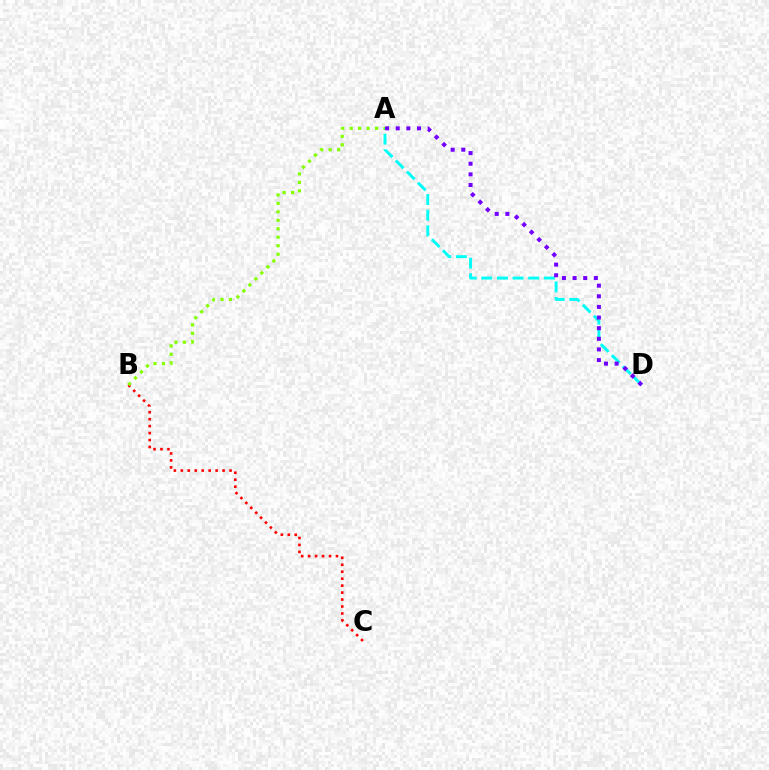{('B', 'C'): [{'color': '#ff0000', 'line_style': 'dotted', 'thickness': 1.89}], ('A', 'B'): [{'color': '#84ff00', 'line_style': 'dotted', 'thickness': 2.3}], ('A', 'D'): [{'color': '#00fff6', 'line_style': 'dashed', 'thickness': 2.12}, {'color': '#7200ff', 'line_style': 'dotted', 'thickness': 2.89}]}